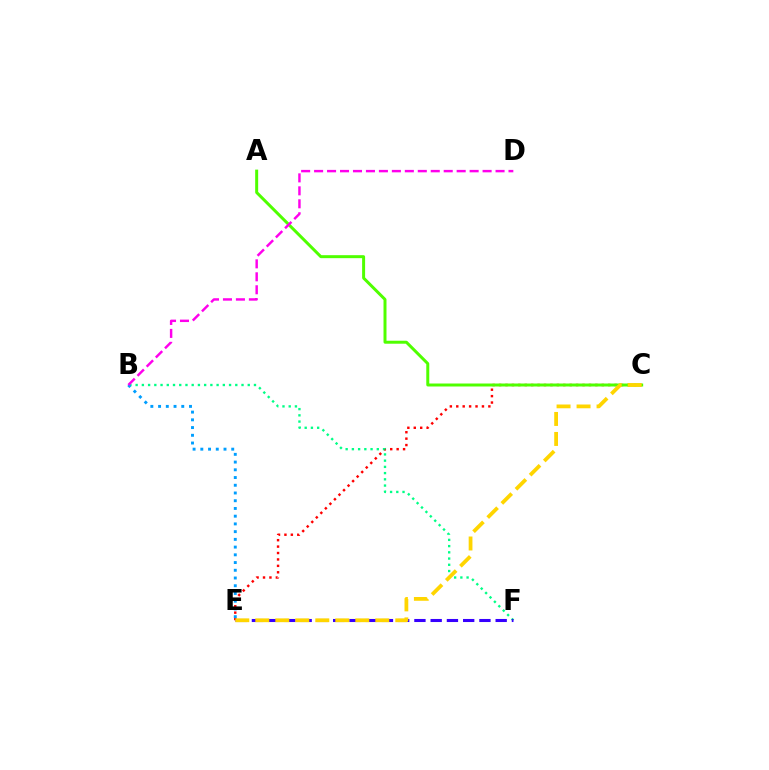{('C', 'E'): [{'color': '#ff0000', 'line_style': 'dotted', 'thickness': 1.74}, {'color': '#ffd500', 'line_style': 'dashed', 'thickness': 2.72}], ('B', 'F'): [{'color': '#00ff86', 'line_style': 'dotted', 'thickness': 1.69}], ('A', 'C'): [{'color': '#4fff00', 'line_style': 'solid', 'thickness': 2.15}], ('B', 'E'): [{'color': '#009eff', 'line_style': 'dotted', 'thickness': 2.1}], ('E', 'F'): [{'color': '#3700ff', 'line_style': 'dashed', 'thickness': 2.21}], ('B', 'D'): [{'color': '#ff00ed', 'line_style': 'dashed', 'thickness': 1.76}]}